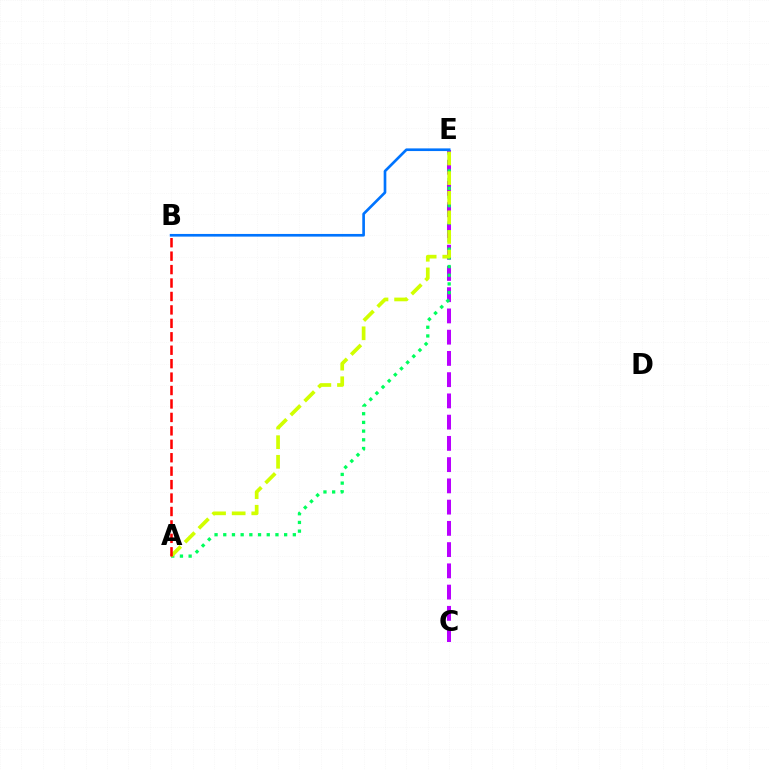{('C', 'E'): [{'color': '#b900ff', 'line_style': 'dashed', 'thickness': 2.89}], ('A', 'E'): [{'color': '#00ff5c', 'line_style': 'dotted', 'thickness': 2.36}, {'color': '#d1ff00', 'line_style': 'dashed', 'thickness': 2.66}], ('B', 'E'): [{'color': '#0074ff', 'line_style': 'solid', 'thickness': 1.92}], ('A', 'B'): [{'color': '#ff0000', 'line_style': 'dashed', 'thickness': 1.83}]}